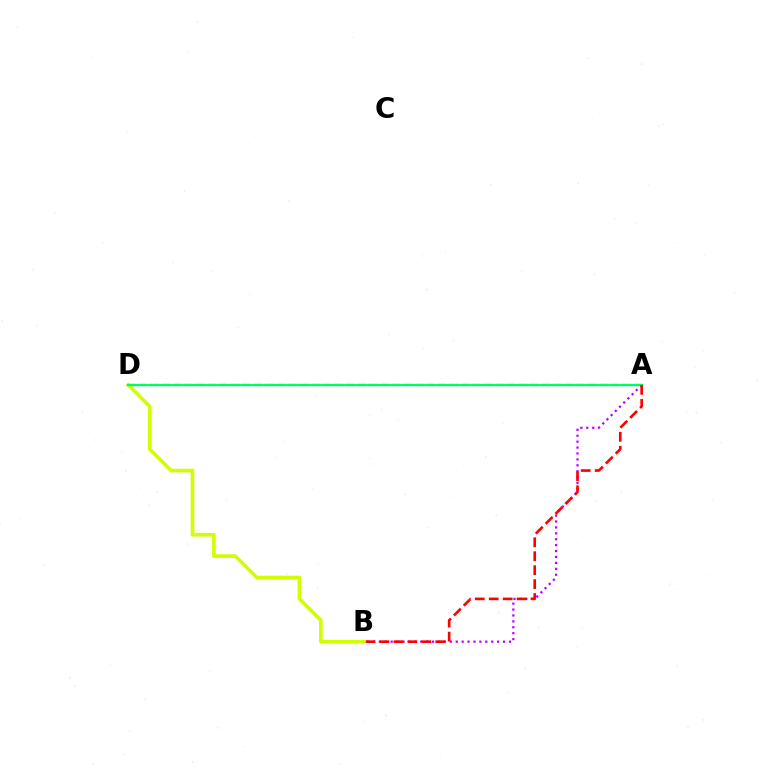{('A', 'D'): [{'color': '#0074ff', 'line_style': 'dashed', 'thickness': 1.56}, {'color': '#00ff5c', 'line_style': 'solid', 'thickness': 1.63}], ('B', 'D'): [{'color': '#d1ff00', 'line_style': 'solid', 'thickness': 2.62}], ('A', 'B'): [{'color': '#b900ff', 'line_style': 'dotted', 'thickness': 1.61}, {'color': '#ff0000', 'line_style': 'dashed', 'thickness': 1.89}]}